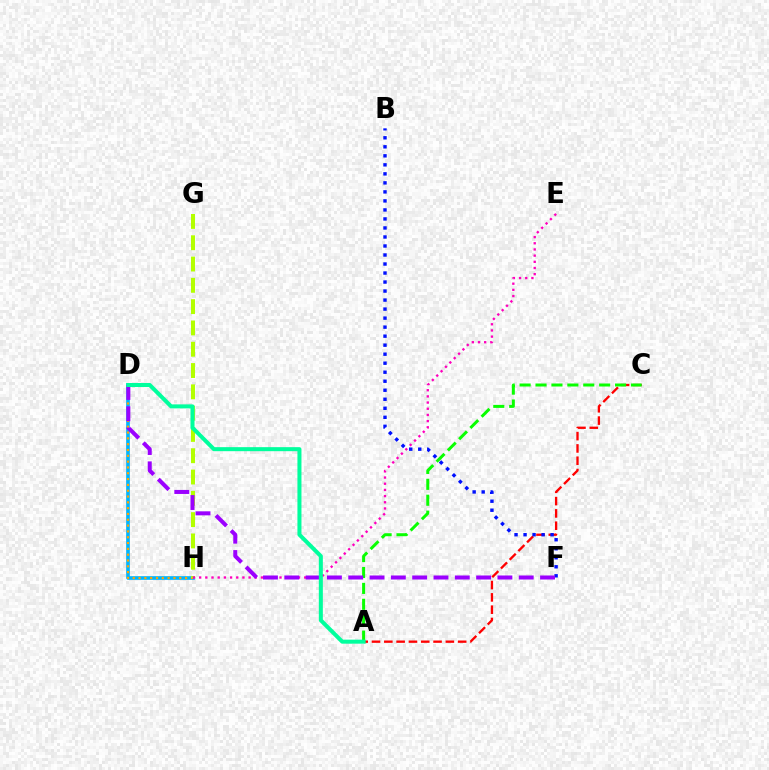{('A', 'C'): [{'color': '#ff0000', 'line_style': 'dashed', 'thickness': 1.67}, {'color': '#08ff00', 'line_style': 'dashed', 'thickness': 2.16}], ('D', 'H'): [{'color': '#00b5ff', 'line_style': 'solid', 'thickness': 2.63}, {'color': '#ffa500', 'line_style': 'dotted', 'thickness': 1.58}], ('G', 'H'): [{'color': '#b3ff00', 'line_style': 'dashed', 'thickness': 2.89}], ('B', 'F'): [{'color': '#0010ff', 'line_style': 'dotted', 'thickness': 2.45}], ('E', 'H'): [{'color': '#ff00bd', 'line_style': 'dotted', 'thickness': 1.68}], ('D', 'F'): [{'color': '#9b00ff', 'line_style': 'dashed', 'thickness': 2.9}], ('A', 'D'): [{'color': '#00ff9d', 'line_style': 'solid', 'thickness': 2.9}]}